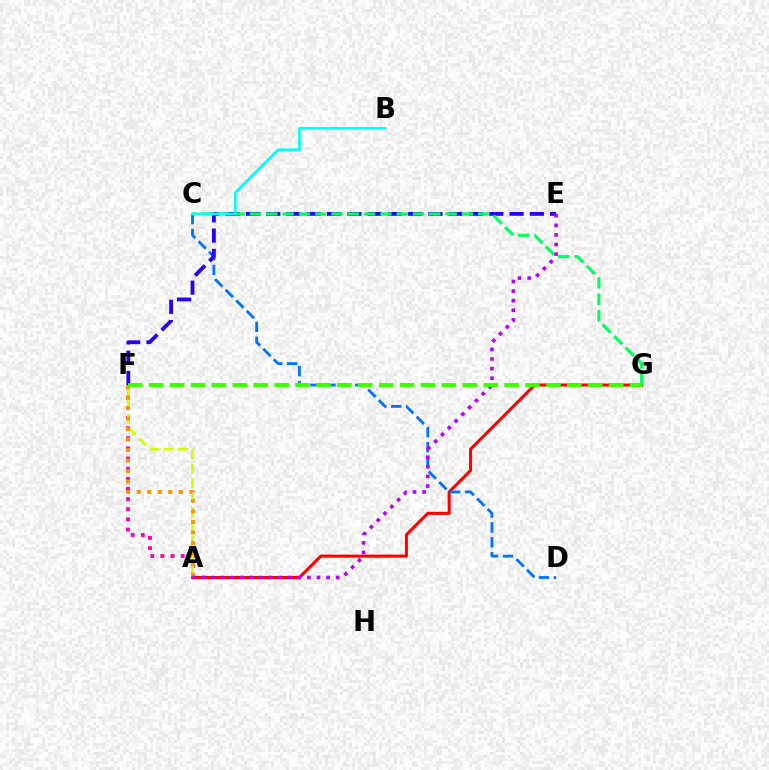{('A', 'G'): [{'color': '#ff0000', 'line_style': 'solid', 'thickness': 2.19}], ('A', 'F'): [{'color': '#ff00ac', 'line_style': 'dotted', 'thickness': 2.76}, {'color': '#d1ff00', 'line_style': 'dashed', 'thickness': 1.97}, {'color': '#ff9400', 'line_style': 'dotted', 'thickness': 2.86}], ('C', 'D'): [{'color': '#0074ff', 'line_style': 'dashed', 'thickness': 2.03}], ('E', 'F'): [{'color': '#2500ff', 'line_style': 'dashed', 'thickness': 2.75}], ('C', 'G'): [{'color': '#00ff5c', 'line_style': 'dashed', 'thickness': 2.21}], ('A', 'E'): [{'color': '#b900ff', 'line_style': 'dotted', 'thickness': 2.61}], ('F', 'G'): [{'color': '#3dff00', 'line_style': 'dashed', 'thickness': 2.84}], ('B', 'C'): [{'color': '#00fff6', 'line_style': 'solid', 'thickness': 1.89}]}